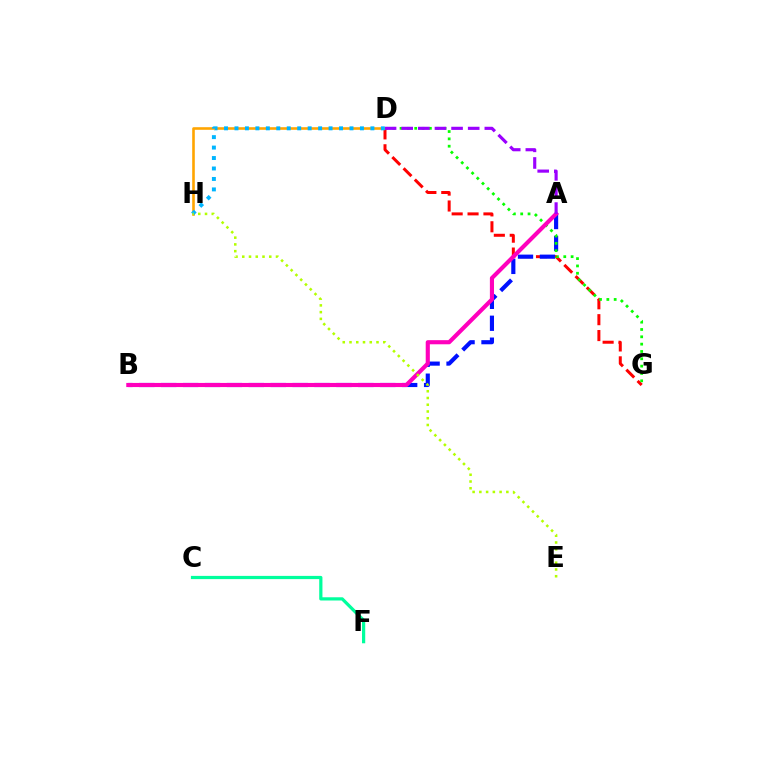{('D', 'G'): [{'color': '#ff0000', 'line_style': 'dashed', 'thickness': 2.16}, {'color': '#08ff00', 'line_style': 'dotted', 'thickness': 1.99}], ('D', 'H'): [{'color': '#ffa500', 'line_style': 'solid', 'thickness': 1.88}, {'color': '#00b5ff', 'line_style': 'dotted', 'thickness': 2.84}], ('A', 'B'): [{'color': '#0010ff', 'line_style': 'dashed', 'thickness': 2.98}, {'color': '#ff00bd', 'line_style': 'solid', 'thickness': 2.97}], ('E', 'H'): [{'color': '#b3ff00', 'line_style': 'dotted', 'thickness': 1.83}], ('C', 'F'): [{'color': '#00ff9d', 'line_style': 'solid', 'thickness': 2.32}], ('A', 'D'): [{'color': '#9b00ff', 'line_style': 'dashed', 'thickness': 2.26}]}